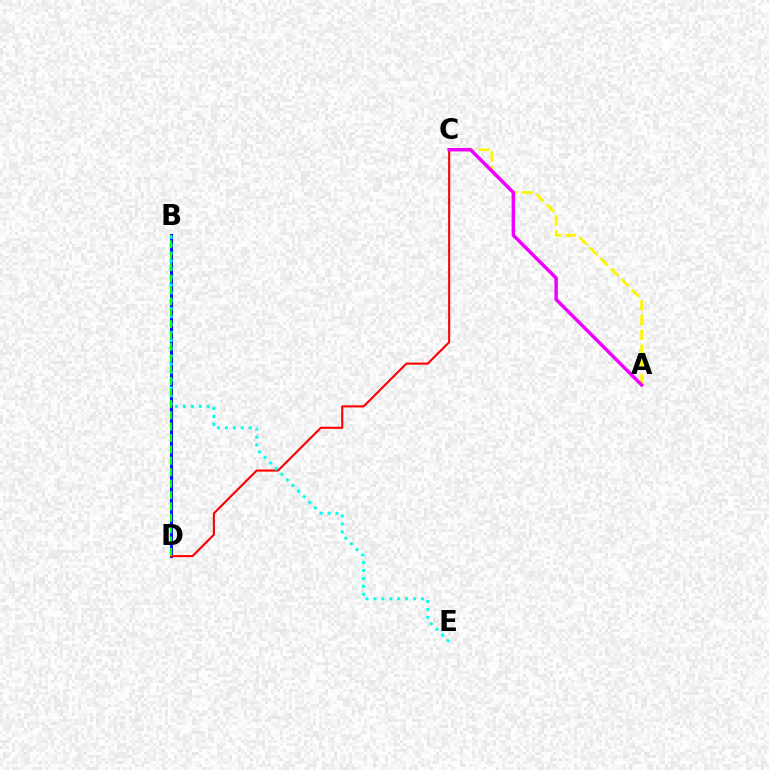{('A', 'C'): [{'color': '#fcf500', 'line_style': 'dashed', 'thickness': 2.0}, {'color': '#ee00ff', 'line_style': 'solid', 'thickness': 2.49}], ('B', 'D'): [{'color': '#0010ff', 'line_style': 'solid', 'thickness': 2.18}, {'color': '#08ff00', 'line_style': 'dashed', 'thickness': 1.55}], ('C', 'D'): [{'color': '#ff0000', 'line_style': 'solid', 'thickness': 1.52}], ('B', 'E'): [{'color': '#00fff6', 'line_style': 'dotted', 'thickness': 2.15}]}